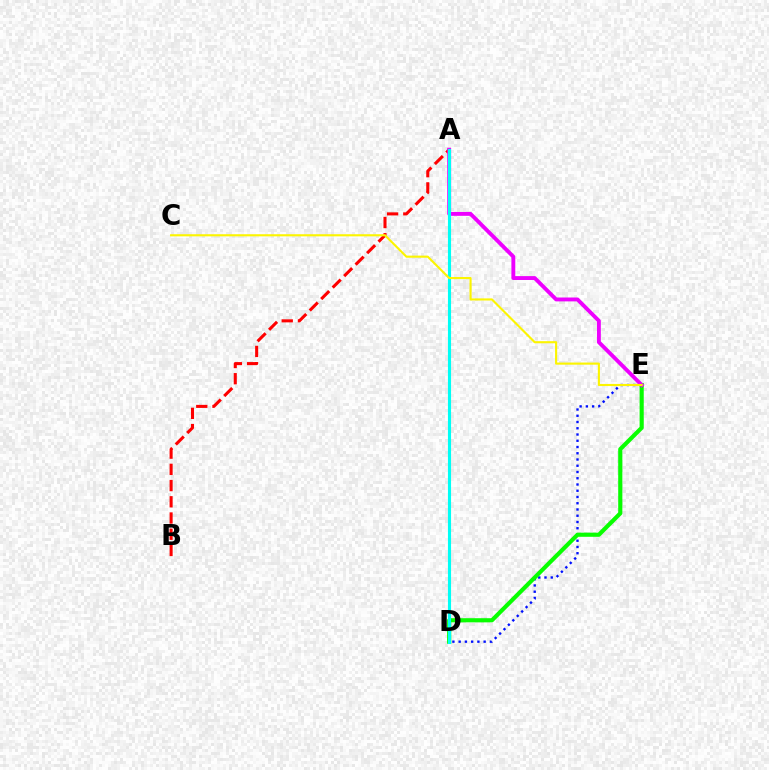{('D', 'E'): [{'color': '#0010ff', 'line_style': 'dotted', 'thickness': 1.7}, {'color': '#08ff00', 'line_style': 'solid', 'thickness': 2.99}], ('A', 'B'): [{'color': '#ff0000', 'line_style': 'dashed', 'thickness': 2.2}], ('A', 'E'): [{'color': '#ee00ff', 'line_style': 'solid', 'thickness': 2.8}], ('A', 'D'): [{'color': '#00fff6', 'line_style': 'solid', 'thickness': 2.24}], ('C', 'E'): [{'color': '#fcf500', 'line_style': 'solid', 'thickness': 1.53}]}